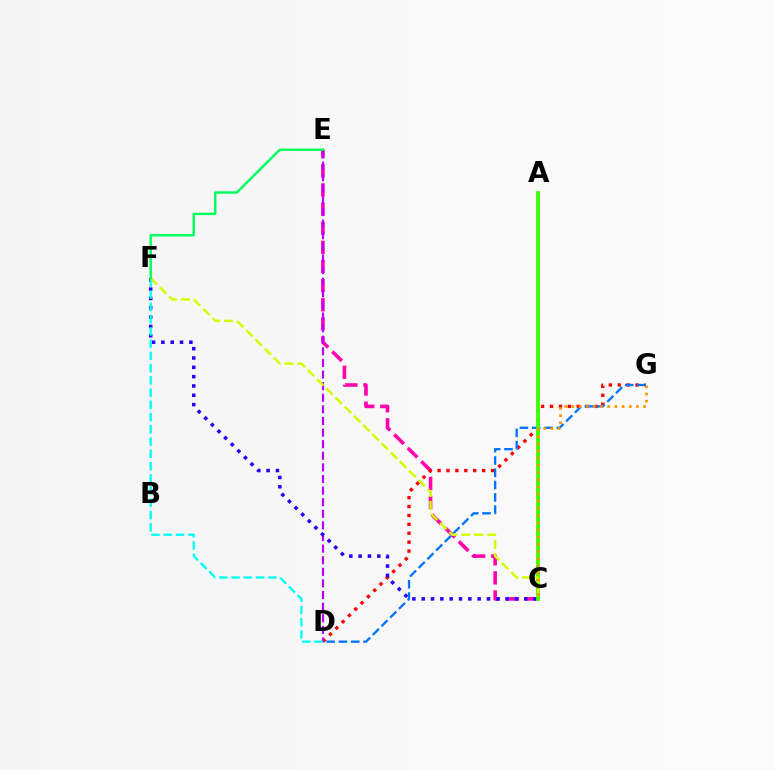{('C', 'E'): [{'color': '#ff00ac', 'line_style': 'dashed', 'thickness': 2.6}], ('D', 'G'): [{'color': '#ff0000', 'line_style': 'dotted', 'thickness': 2.42}, {'color': '#0074ff', 'line_style': 'dashed', 'thickness': 1.67}], ('D', 'E'): [{'color': '#b900ff', 'line_style': 'dashed', 'thickness': 1.58}], ('C', 'F'): [{'color': '#2500ff', 'line_style': 'dotted', 'thickness': 2.53}, {'color': '#d1ff00', 'line_style': 'dashed', 'thickness': 1.77}], ('D', 'F'): [{'color': '#00fff6', 'line_style': 'dashed', 'thickness': 1.66}], ('A', 'C'): [{'color': '#3dff00', 'line_style': 'solid', 'thickness': 2.76}], ('C', 'G'): [{'color': '#ff9400', 'line_style': 'dotted', 'thickness': 1.95}], ('E', 'F'): [{'color': '#00ff5c', 'line_style': 'solid', 'thickness': 1.73}]}